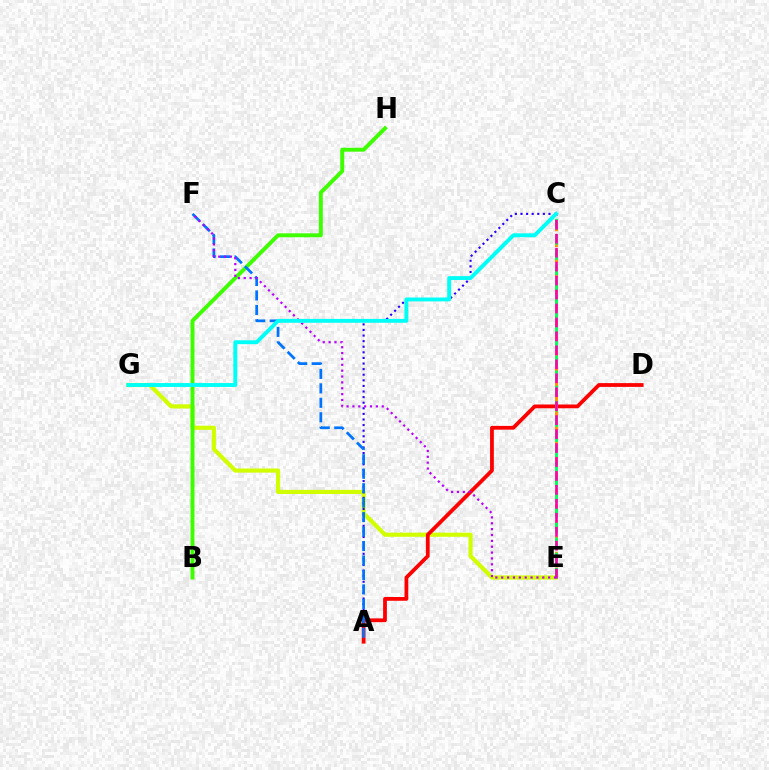{('C', 'E'): [{'color': '#ff9400', 'line_style': 'dashed', 'thickness': 2.14}, {'color': '#00ff5c', 'line_style': 'dashed', 'thickness': 2.06}, {'color': '#ff00ac', 'line_style': 'dashed', 'thickness': 1.9}], ('E', 'G'): [{'color': '#d1ff00', 'line_style': 'solid', 'thickness': 2.99}], ('A', 'C'): [{'color': '#2500ff', 'line_style': 'dotted', 'thickness': 1.52}], ('B', 'H'): [{'color': '#3dff00', 'line_style': 'solid', 'thickness': 2.83}], ('A', 'D'): [{'color': '#ff0000', 'line_style': 'solid', 'thickness': 2.72}], ('A', 'F'): [{'color': '#0074ff', 'line_style': 'dashed', 'thickness': 1.96}], ('E', 'F'): [{'color': '#b900ff', 'line_style': 'dotted', 'thickness': 1.59}], ('C', 'G'): [{'color': '#00fff6', 'line_style': 'solid', 'thickness': 2.8}]}